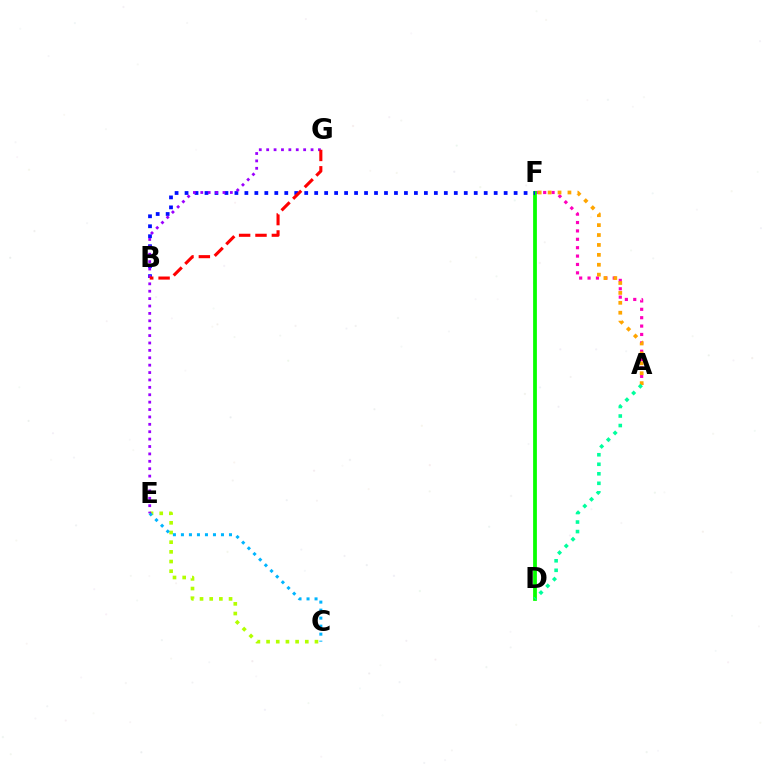{('A', 'F'): [{'color': '#ff00bd', 'line_style': 'dotted', 'thickness': 2.28}, {'color': '#ffa500', 'line_style': 'dotted', 'thickness': 2.69}], ('C', 'E'): [{'color': '#b3ff00', 'line_style': 'dotted', 'thickness': 2.63}, {'color': '#00b5ff', 'line_style': 'dotted', 'thickness': 2.18}], ('D', 'F'): [{'color': '#08ff00', 'line_style': 'solid', 'thickness': 2.71}], ('B', 'F'): [{'color': '#0010ff', 'line_style': 'dotted', 'thickness': 2.71}], ('E', 'G'): [{'color': '#9b00ff', 'line_style': 'dotted', 'thickness': 2.01}], ('B', 'G'): [{'color': '#ff0000', 'line_style': 'dashed', 'thickness': 2.22}], ('A', 'D'): [{'color': '#00ff9d', 'line_style': 'dotted', 'thickness': 2.59}]}